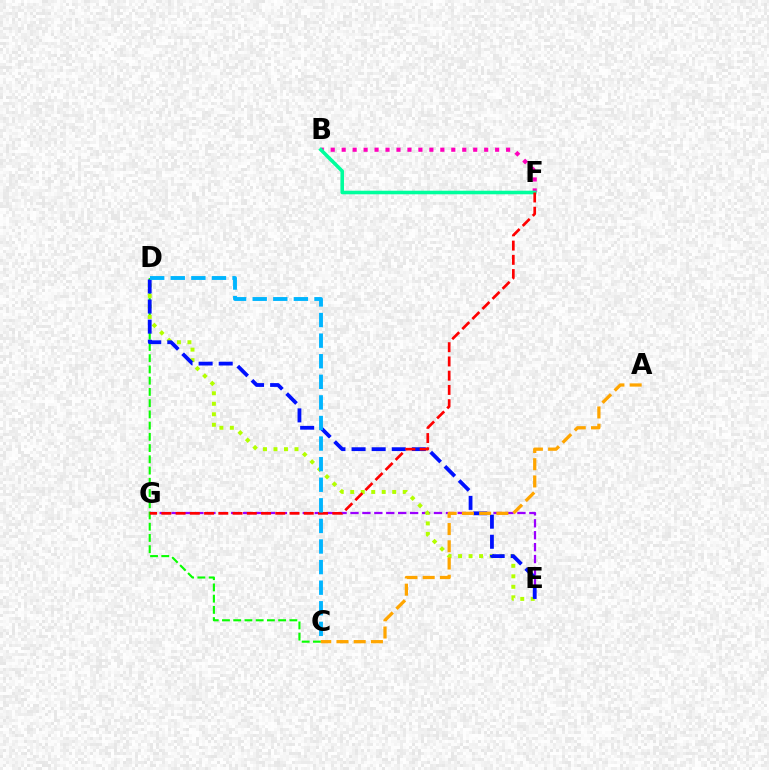{('E', 'G'): [{'color': '#9b00ff', 'line_style': 'dashed', 'thickness': 1.62}], ('C', 'D'): [{'color': '#08ff00', 'line_style': 'dashed', 'thickness': 1.53}, {'color': '#00b5ff', 'line_style': 'dashed', 'thickness': 2.8}], ('D', 'E'): [{'color': '#b3ff00', 'line_style': 'dotted', 'thickness': 2.85}, {'color': '#0010ff', 'line_style': 'dashed', 'thickness': 2.73}], ('B', 'F'): [{'color': '#ff00bd', 'line_style': 'dotted', 'thickness': 2.98}, {'color': '#00ff9d', 'line_style': 'solid', 'thickness': 2.57}], ('A', 'C'): [{'color': '#ffa500', 'line_style': 'dashed', 'thickness': 2.34}], ('F', 'G'): [{'color': '#ff0000', 'line_style': 'dashed', 'thickness': 1.94}]}